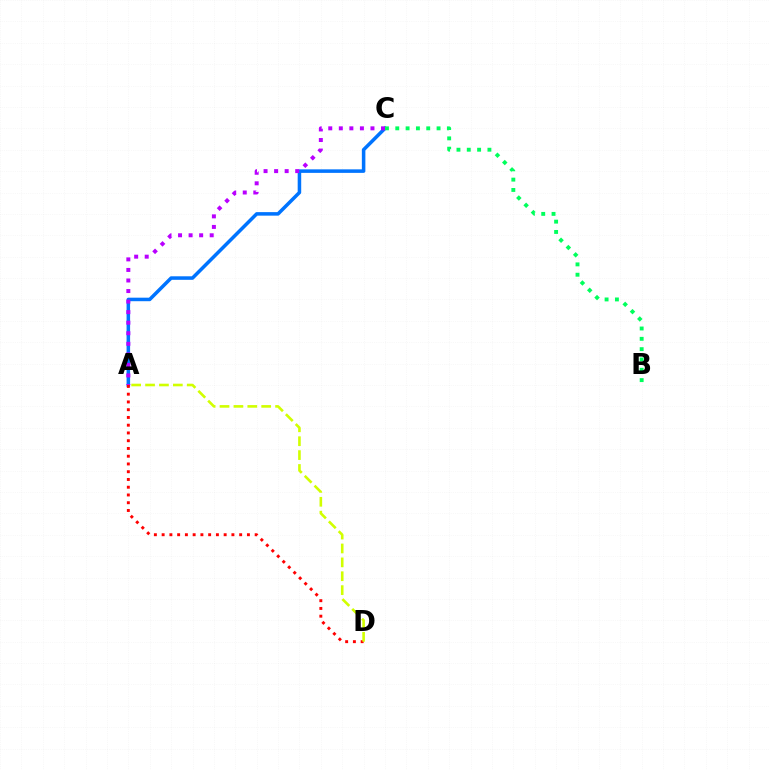{('A', 'C'): [{'color': '#0074ff', 'line_style': 'solid', 'thickness': 2.54}, {'color': '#b900ff', 'line_style': 'dotted', 'thickness': 2.87}], ('A', 'D'): [{'color': '#ff0000', 'line_style': 'dotted', 'thickness': 2.11}, {'color': '#d1ff00', 'line_style': 'dashed', 'thickness': 1.89}], ('B', 'C'): [{'color': '#00ff5c', 'line_style': 'dotted', 'thickness': 2.8}]}